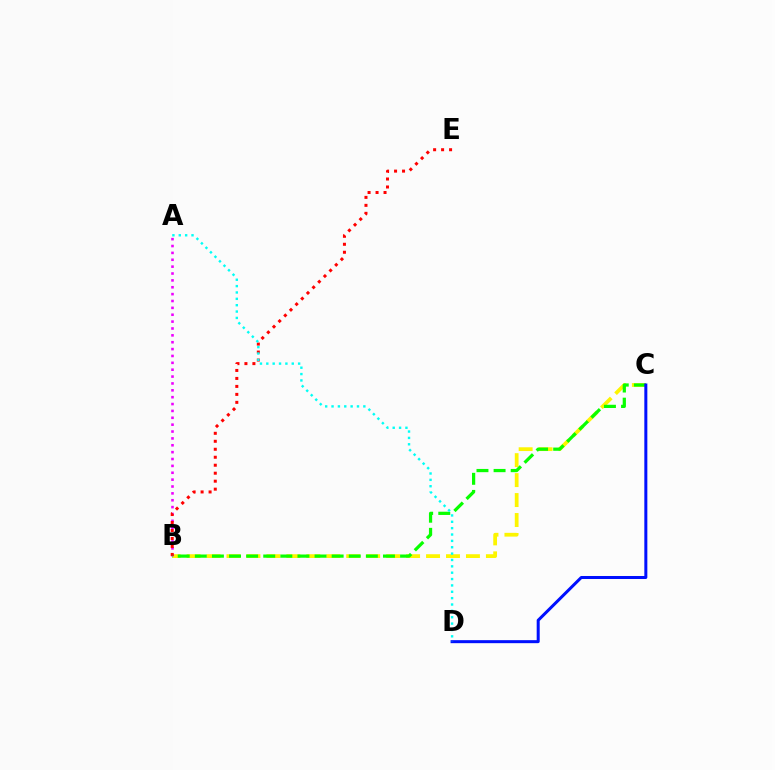{('B', 'C'): [{'color': '#fcf500', 'line_style': 'dashed', 'thickness': 2.71}, {'color': '#08ff00', 'line_style': 'dashed', 'thickness': 2.32}], ('A', 'B'): [{'color': '#ee00ff', 'line_style': 'dotted', 'thickness': 1.87}], ('B', 'E'): [{'color': '#ff0000', 'line_style': 'dotted', 'thickness': 2.17}], ('C', 'D'): [{'color': '#0010ff', 'line_style': 'solid', 'thickness': 2.17}], ('A', 'D'): [{'color': '#00fff6', 'line_style': 'dotted', 'thickness': 1.73}]}